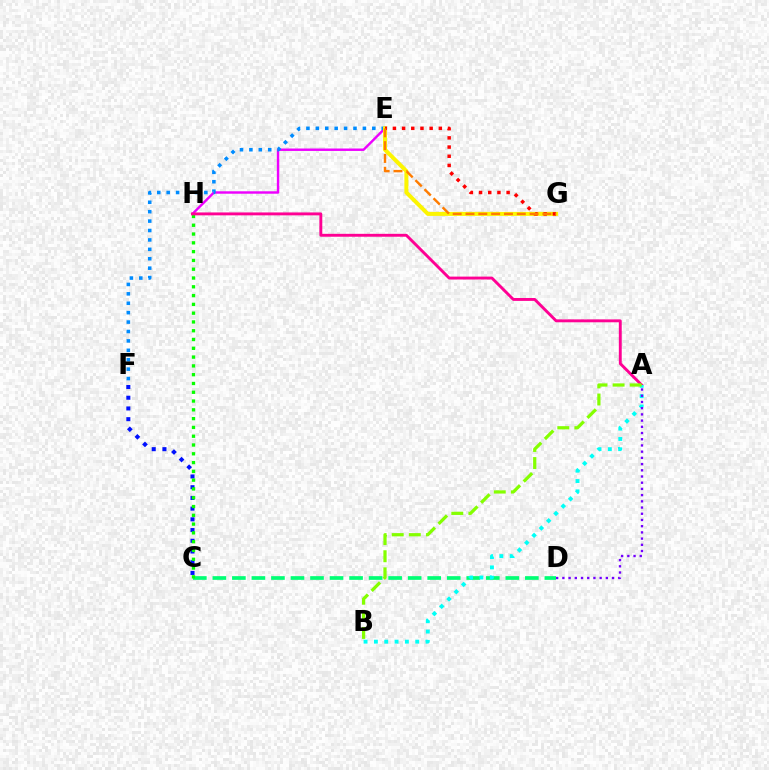{('C', 'D'): [{'color': '#00ff74', 'line_style': 'dashed', 'thickness': 2.65}], ('E', 'H'): [{'color': '#ee00ff', 'line_style': 'solid', 'thickness': 1.75}], ('C', 'F'): [{'color': '#0010ff', 'line_style': 'dotted', 'thickness': 2.91}], ('C', 'H'): [{'color': '#08ff00', 'line_style': 'dotted', 'thickness': 2.39}], ('A', 'H'): [{'color': '#ff0094', 'line_style': 'solid', 'thickness': 2.09}], ('E', 'F'): [{'color': '#008cff', 'line_style': 'dotted', 'thickness': 2.56}], ('A', 'B'): [{'color': '#00fff6', 'line_style': 'dotted', 'thickness': 2.81}, {'color': '#84ff00', 'line_style': 'dashed', 'thickness': 2.32}], ('E', 'G'): [{'color': '#fcf500', 'line_style': 'solid', 'thickness': 2.89}, {'color': '#ff0000', 'line_style': 'dotted', 'thickness': 2.5}, {'color': '#ff7c00', 'line_style': 'dashed', 'thickness': 1.74}], ('A', 'D'): [{'color': '#7200ff', 'line_style': 'dotted', 'thickness': 1.69}]}